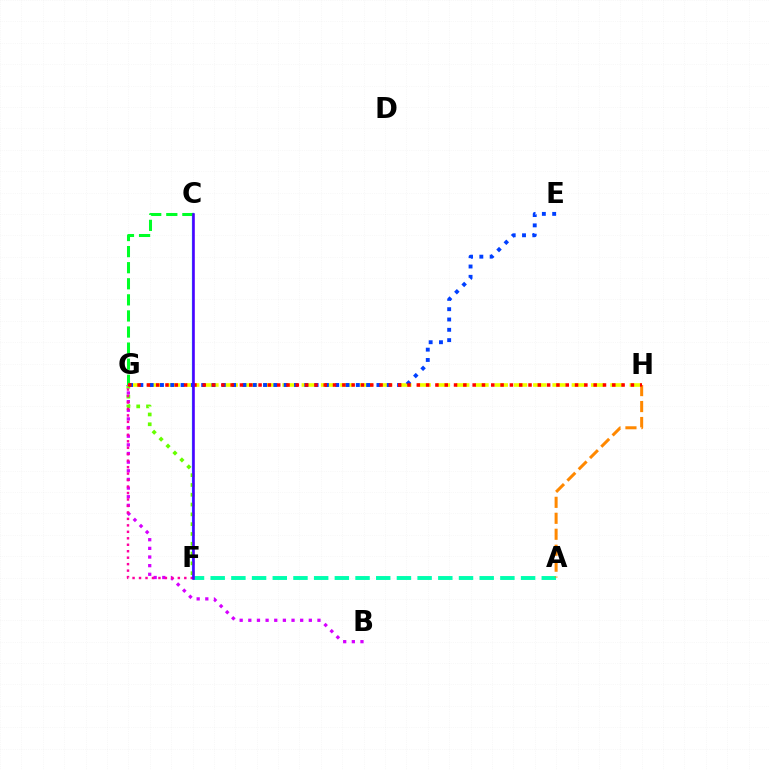{('A', 'F'): [{'color': '#00ffaf', 'line_style': 'dashed', 'thickness': 2.81}], ('C', 'F'): [{'color': '#00c7ff', 'line_style': 'solid', 'thickness': 1.62}, {'color': '#4f00ff', 'line_style': 'solid', 'thickness': 1.85}], ('A', 'H'): [{'color': '#ff8800', 'line_style': 'dashed', 'thickness': 2.17}], ('F', 'G'): [{'color': '#66ff00', 'line_style': 'dotted', 'thickness': 2.66}, {'color': '#ff00a0', 'line_style': 'dotted', 'thickness': 1.76}], ('C', 'G'): [{'color': '#00ff27', 'line_style': 'dashed', 'thickness': 2.18}], ('B', 'G'): [{'color': '#d600ff', 'line_style': 'dotted', 'thickness': 2.35}], ('G', 'H'): [{'color': '#eeff00', 'line_style': 'dashed', 'thickness': 2.62}, {'color': '#ff0000', 'line_style': 'dotted', 'thickness': 2.53}], ('E', 'G'): [{'color': '#003fff', 'line_style': 'dotted', 'thickness': 2.8}]}